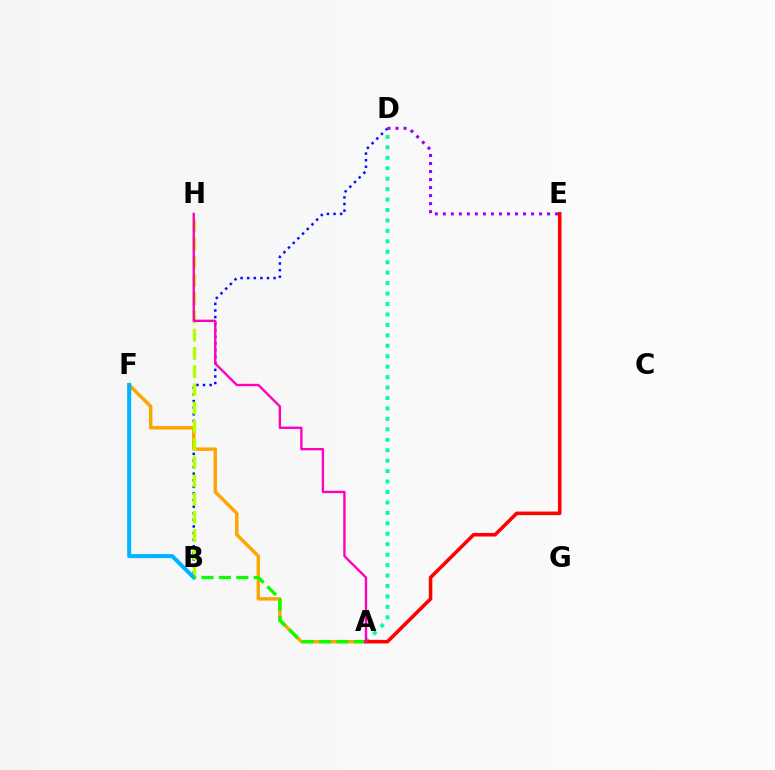{('B', 'D'): [{'color': '#0010ff', 'line_style': 'dotted', 'thickness': 1.79}], ('A', 'F'): [{'color': '#ffa500', 'line_style': 'solid', 'thickness': 2.49}], ('B', 'H'): [{'color': '#b3ff00', 'line_style': 'dashed', 'thickness': 2.48}], ('B', 'F'): [{'color': '#00b5ff', 'line_style': 'solid', 'thickness': 2.92}], ('D', 'E'): [{'color': '#9b00ff', 'line_style': 'dotted', 'thickness': 2.18}], ('A', 'D'): [{'color': '#00ff9d', 'line_style': 'dotted', 'thickness': 2.84}], ('A', 'B'): [{'color': '#08ff00', 'line_style': 'dashed', 'thickness': 2.36}], ('A', 'E'): [{'color': '#ff0000', 'line_style': 'solid', 'thickness': 2.56}], ('A', 'H'): [{'color': '#ff00bd', 'line_style': 'solid', 'thickness': 1.7}]}